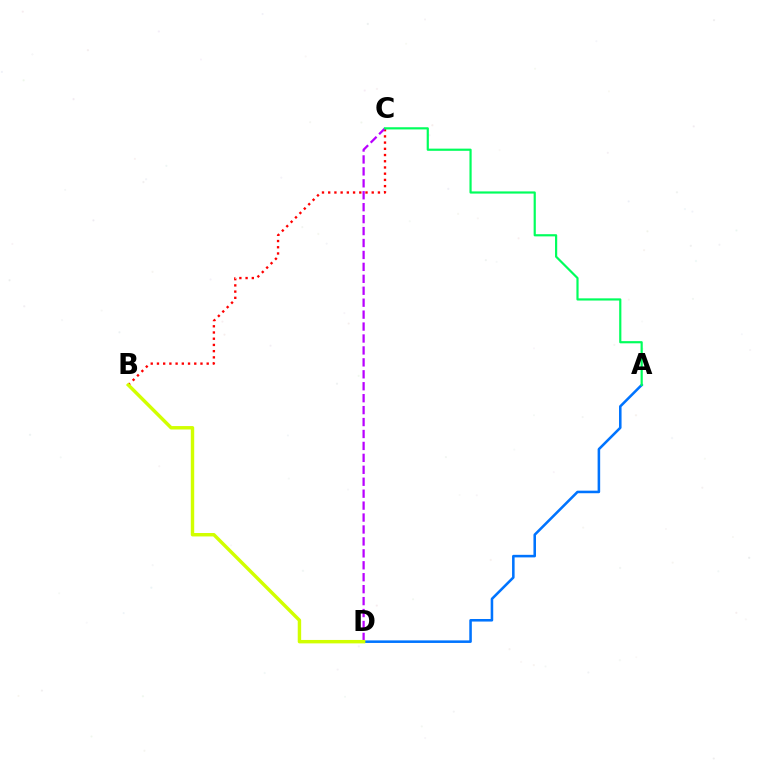{('B', 'C'): [{'color': '#ff0000', 'line_style': 'dotted', 'thickness': 1.69}], ('A', 'D'): [{'color': '#0074ff', 'line_style': 'solid', 'thickness': 1.84}], ('C', 'D'): [{'color': '#b900ff', 'line_style': 'dashed', 'thickness': 1.62}], ('B', 'D'): [{'color': '#d1ff00', 'line_style': 'solid', 'thickness': 2.47}], ('A', 'C'): [{'color': '#00ff5c', 'line_style': 'solid', 'thickness': 1.58}]}